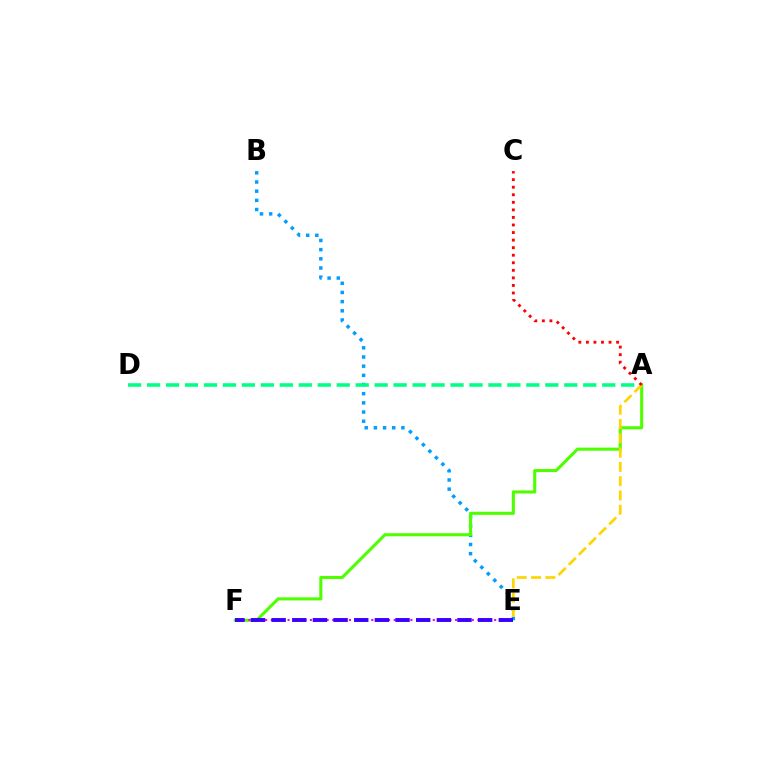{('B', 'E'): [{'color': '#009eff', 'line_style': 'dotted', 'thickness': 2.49}], ('A', 'F'): [{'color': '#4fff00', 'line_style': 'solid', 'thickness': 2.22}], ('A', 'D'): [{'color': '#00ff86', 'line_style': 'dashed', 'thickness': 2.58}], ('E', 'F'): [{'color': '#ff00ed', 'line_style': 'dotted', 'thickness': 1.52}, {'color': '#3700ff', 'line_style': 'dashed', 'thickness': 2.81}], ('A', 'E'): [{'color': '#ffd500', 'line_style': 'dashed', 'thickness': 1.94}], ('A', 'C'): [{'color': '#ff0000', 'line_style': 'dotted', 'thickness': 2.05}]}